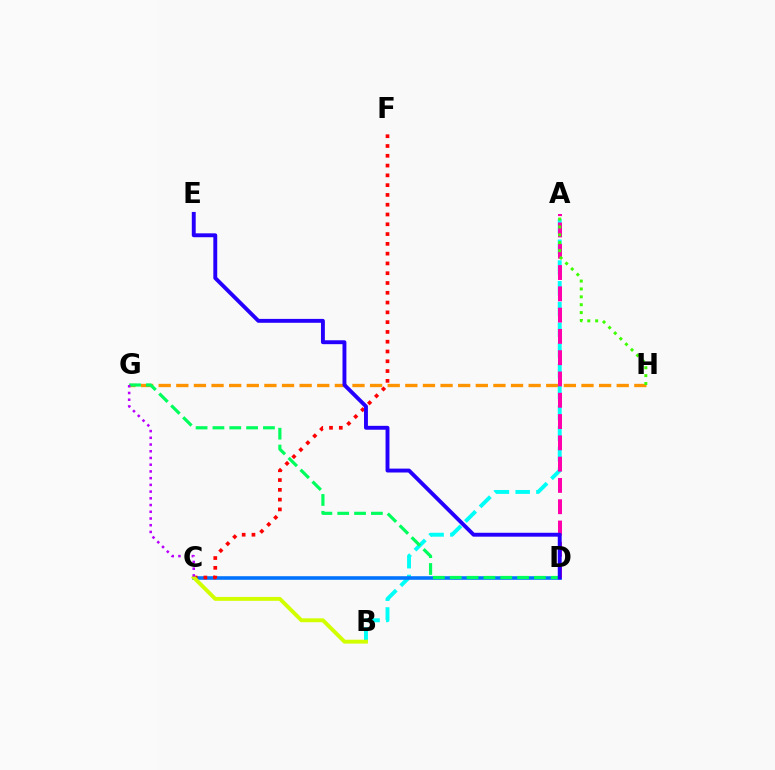{('G', 'H'): [{'color': '#ff9400', 'line_style': 'dashed', 'thickness': 2.39}], ('A', 'B'): [{'color': '#00fff6', 'line_style': 'dashed', 'thickness': 2.82}], ('C', 'D'): [{'color': '#0074ff', 'line_style': 'solid', 'thickness': 2.58}], ('C', 'F'): [{'color': '#ff0000', 'line_style': 'dotted', 'thickness': 2.66}], ('D', 'G'): [{'color': '#00ff5c', 'line_style': 'dashed', 'thickness': 2.29}], ('A', 'D'): [{'color': '#ff00ac', 'line_style': 'dashed', 'thickness': 2.89}], ('B', 'C'): [{'color': '#d1ff00', 'line_style': 'solid', 'thickness': 2.8}], ('C', 'G'): [{'color': '#b900ff', 'line_style': 'dotted', 'thickness': 1.83}], ('A', 'H'): [{'color': '#3dff00', 'line_style': 'dotted', 'thickness': 2.14}], ('D', 'E'): [{'color': '#2500ff', 'line_style': 'solid', 'thickness': 2.81}]}